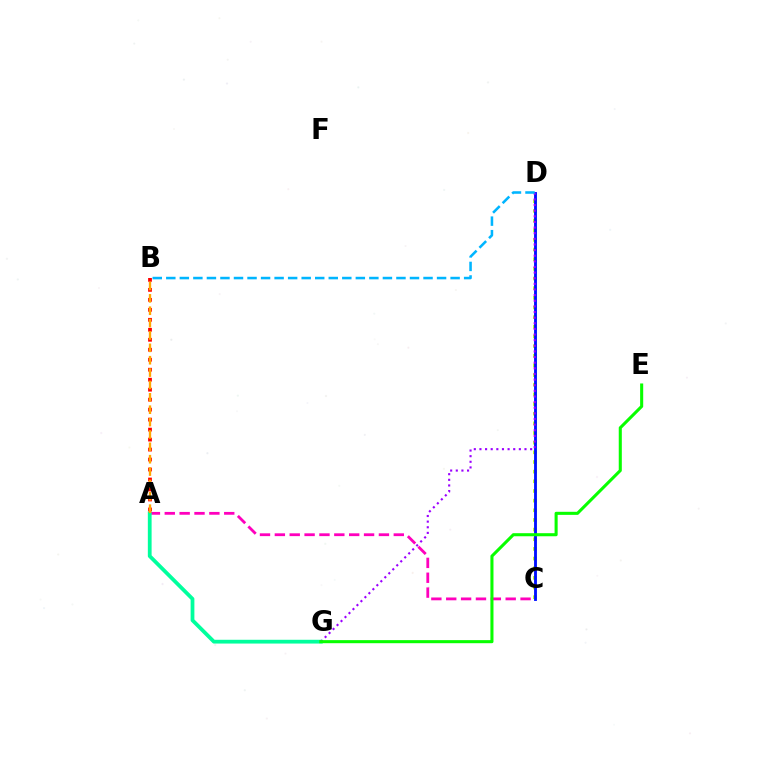{('C', 'D'): [{'color': '#b3ff00', 'line_style': 'dotted', 'thickness': 2.62}, {'color': '#0010ff', 'line_style': 'solid', 'thickness': 2.05}], ('A', 'C'): [{'color': '#ff00bd', 'line_style': 'dashed', 'thickness': 2.02}], ('A', 'G'): [{'color': '#00ff9d', 'line_style': 'solid', 'thickness': 2.72}], ('D', 'G'): [{'color': '#9b00ff', 'line_style': 'dotted', 'thickness': 1.53}], ('B', 'D'): [{'color': '#00b5ff', 'line_style': 'dashed', 'thickness': 1.84}], ('A', 'B'): [{'color': '#ff0000', 'line_style': 'dotted', 'thickness': 2.71}, {'color': '#ffa500', 'line_style': 'dashed', 'thickness': 1.68}], ('E', 'G'): [{'color': '#08ff00', 'line_style': 'solid', 'thickness': 2.21}]}